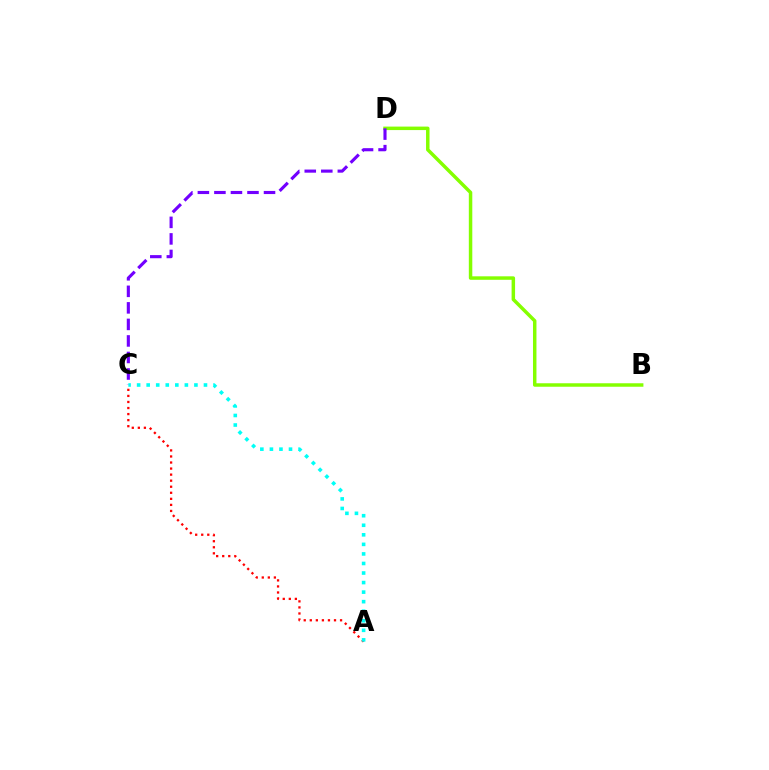{('A', 'C'): [{'color': '#ff0000', 'line_style': 'dotted', 'thickness': 1.64}, {'color': '#00fff6', 'line_style': 'dotted', 'thickness': 2.59}], ('B', 'D'): [{'color': '#84ff00', 'line_style': 'solid', 'thickness': 2.5}], ('C', 'D'): [{'color': '#7200ff', 'line_style': 'dashed', 'thickness': 2.25}]}